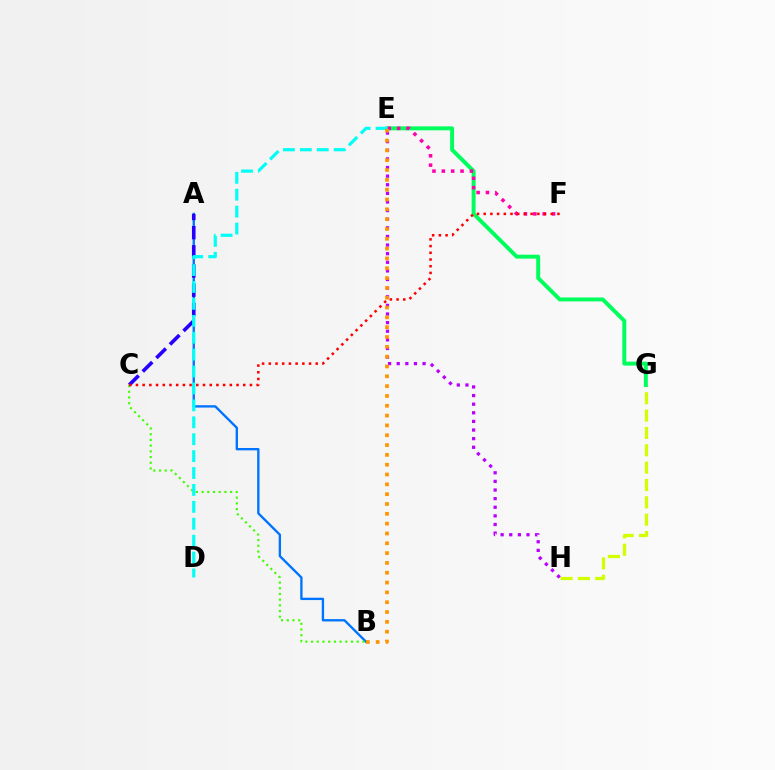{('A', 'B'): [{'color': '#0074ff', 'line_style': 'solid', 'thickness': 1.69}], ('E', 'H'): [{'color': '#b900ff', 'line_style': 'dotted', 'thickness': 2.34}], ('A', 'C'): [{'color': '#2500ff', 'line_style': 'dashed', 'thickness': 2.6}], ('B', 'C'): [{'color': '#3dff00', 'line_style': 'dotted', 'thickness': 1.55}], ('G', 'H'): [{'color': '#d1ff00', 'line_style': 'dashed', 'thickness': 2.36}], ('E', 'G'): [{'color': '#00ff5c', 'line_style': 'solid', 'thickness': 2.84}], ('E', 'F'): [{'color': '#ff00ac', 'line_style': 'dotted', 'thickness': 2.54}], ('D', 'E'): [{'color': '#00fff6', 'line_style': 'dashed', 'thickness': 2.3}], ('C', 'F'): [{'color': '#ff0000', 'line_style': 'dotted', 'thickness': 1.82}], ('B', 'E'): [{'color': '#ff9400', 'line_style': 'dotted', 'thickness': 2.67}]}